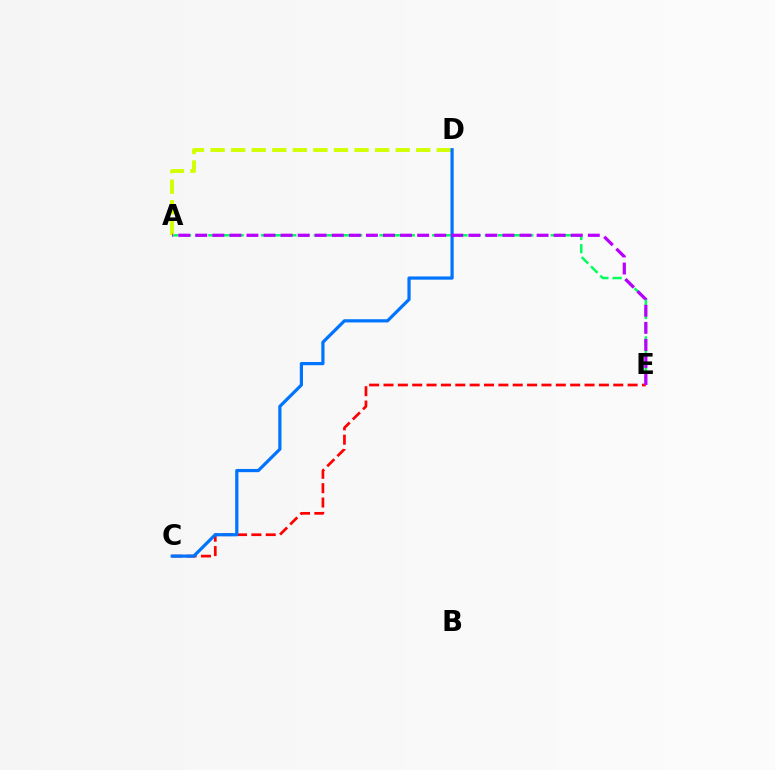{('A', 'E'): [{'color': '#00ff5c', 'line_style': 'dashed', 'thickness': 1.79}, {'color': '#b900ff', 'line_style': 'dashed', 'thickness': 2.32}], ('A', 'D'): [{'color': '#d1ff00', 'line_style': 'dashed', 'thickness': 2.79}], ('C', 'E'): [{'color': '#ff0000', 'line_style': 'dashed', 'thickness': 1.95}], ('C', 'D'): [{'color': '#0074ff', 'line_style': 'solid', 'thickness': 2.31}]}